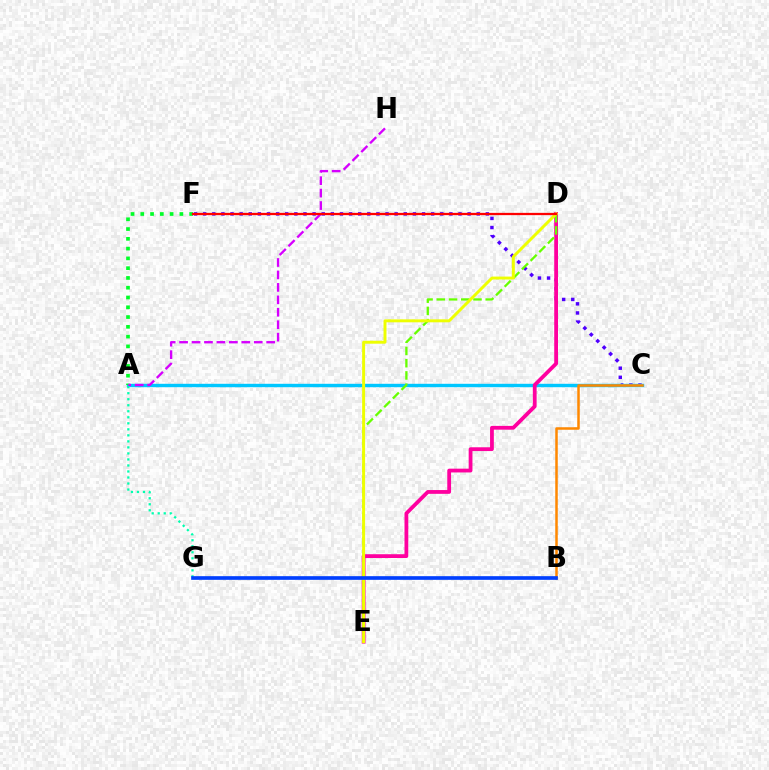{('C', 'F'): [{'color': '#4f00ff', 'line_style': 'dotted', 'thickness': 2.48}], ('A', 'C'): [{'color': '#00c7ff', 'line_style': 'solid', 'thickness': 2.45}], ('D', 'E'): [{'color': '#ff00a0', 'line_style': 'solid', 'thickness': 2.73}, {'color': '#66ff00', 'line_style': 'dashed', 'thickness': 1.66}, {'color': '#eeff00', 'line_style': 'solid', 'thickness': 2.12}], ('B', 'C'): [{'color': '#ff8800', 'line_style': 'solid', 'thickness': 1.81}], ('A', 'F'): [{'color': '#00ff27', 'line_style': 'dotted', 'thickness': 2.66}], ('A', 'H'): [{'color': '#d600ff', 'line_style': 'dashed', 'thickness': 1.69}], ('A', 'G'): [{'color': '#00ffaf', 'line_style': 'dotted', 'thickness': 1.64}], ('D', 'F'): [{'color': '#ff0000', 'line_style': 'solid', 'thickness': 1.64}], ('B', 'G'): [{'color': '#003fff', 'line_style': 'solid', 'thickness': 2.64}]}